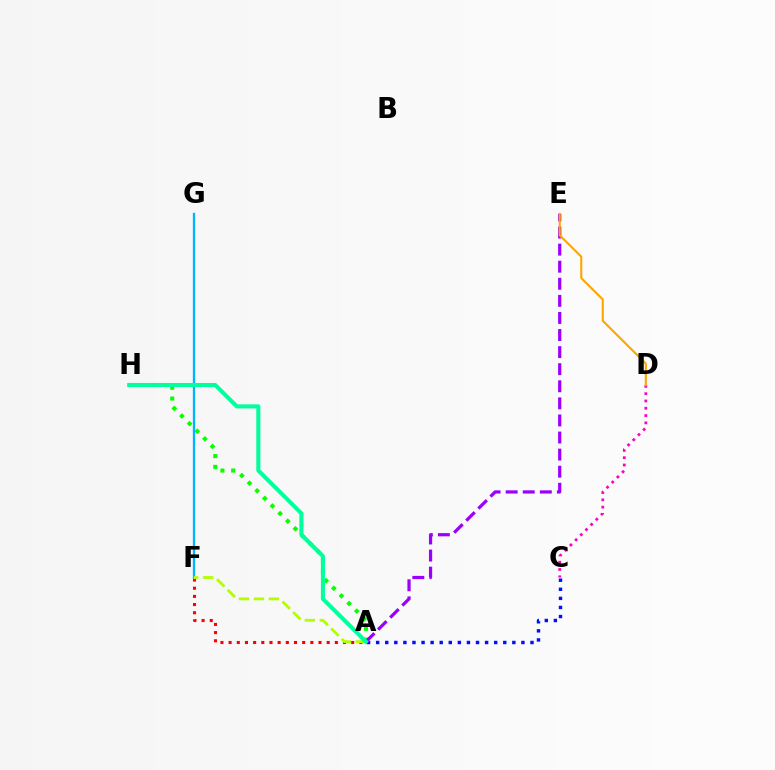{('A', 'C'): [{'color': '#0010ff', 'line_style': 'dotted', 'thickness': 2.47}], ('A', 'F'): [{'color': '#ff0000', 'line_style': 'dotted', 'thickness': 2.22}, {'color': '#b3ff00', 'line_style': 'dashed', 'thickness': 2.03}], ('A', 'H'): [{'color': '#08ff00', 'line_style': 'dotted', 'thickness': 2.93}, {'color': '#00ff9d', 'line_style': 'solid', 'thickness': 2.93}], ('C', 'D'): [{'color': '#ff00bd', 'line_style': 'dotted', 'thickness': 1.98}], ('F', 'G'): [{'color': '#00b5ff', 'line_style': 'solid', 'thickness': 1.67}], ('A', 'E'): [{'color': '#9b00ff', 'line_style': 'dashed', 'thickness': 2.32}], ('D', 'E'): [{'color': '#ffa500', 'line_style': 'solid', 'thickness': 1.52}]}